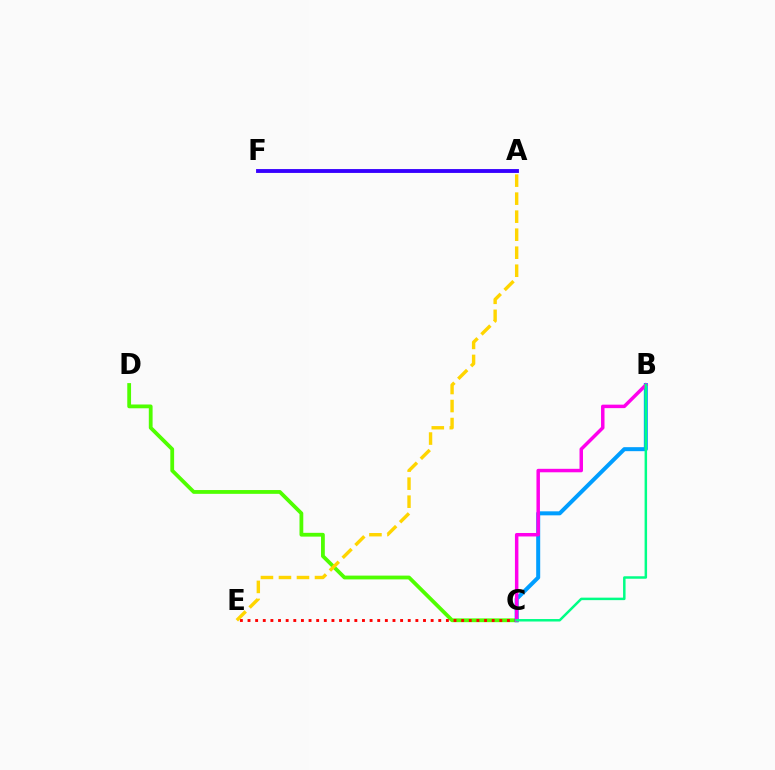{('C', 'D'): [{'color': '#4fff00', 'line_style': 'solid', 'thickness': 2.73}], ('C', 'E'): [{'color': '#ff0000', 'line_style': 'dotted', 'thickness': 2.07}], ('A', 'F'): [{'color': '#3700ff', 'line_style': 'solid', 'thickness': 2.78}], ('B', 'C'): [{'color': '#009eff', 'line_style': 'solid', 'thickness': 2.88}, {'color': '#ff00ed', 'line_style': 'solid', 'thickness': 2.5}, {'color': '#00ff86', 'line_style': 'solid', 'thickness': 1.79}], ('A', 'E'): [{'color': '#ffd500', 'line_style': 'dashed', 'thickness': 2.45}]}